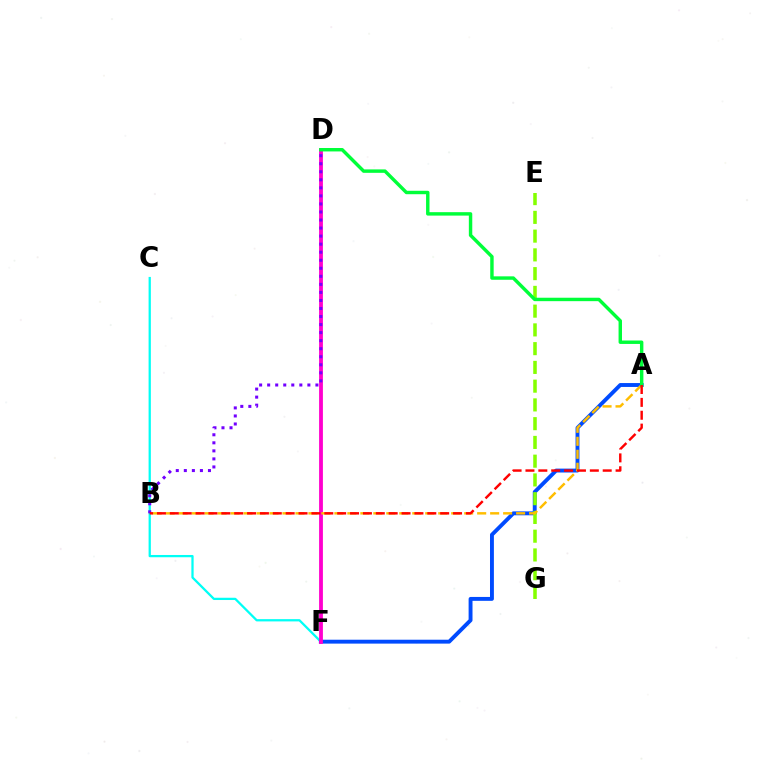{('C', 'F'): [{'color': '#00fff6', 'line_style': 'solid', 'thickness': 1.63}], ('A', 'F'): [{'color': '#004bff', 'line_style': 'solid', 'thickness': 2.8}], ('E', 'G'): [{'color': '#84ff00', 'line_style': 'dashed', 'thickness': 2.55}], ('D', 'F'): [{'color': '#ff00cf', 'line_style': 'solid', 'thickness': 2.75}], ('B', 'D'): [{'color': '#7200ff', 'line_style': 'dotted', 'thickness': 2.19}], ('A', 'B'): [{'color': '#ffbd00', 'line_style': 'dashed', 'thickness': 1.76}, {'color': '#ff0000', 'line_style': 'dashed', 'thickness': 1.75}], ('A', 'D'): [{'color': '#00ff39', 'line_style': 'solid', 'thickness': 2.47}]}